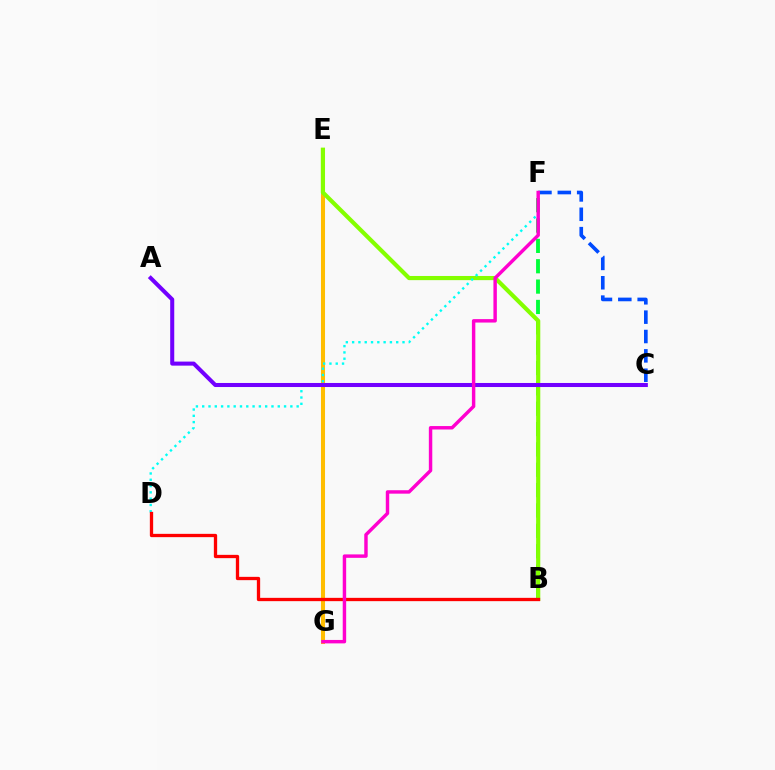{('E', 'G'): [{'color': '#ffbd00', 'line_style': 'solid', 'thickness': 2.93}], ('C', 'F'): [{'color': '#004bff', 'line_style': 'dashed', 'thickness': 2.63}], ('B', 'F'): [{'color': '#00ff39', 'line_style': 'dashed', 'thickness': 2.77}], ('B', 'E'): [{'color': '#84ff00', 'line_style': 'solid', 'thickness': 2.99}], ('D', 'F'): [{'color': '#00fff6', 'line_style': 'dotted', 'thickness': 1.71}], ('A', 'C'): [{'color': '#7200ff', 'line_style': 'solid', 'thickness': 2.91}], ('B', 'D'): [{'color': '#ff0000', 'line_style': 'solid', 'thickness': 2.38}], ('F', 'G'): [{'color': '#ff00cf', 'line_style': 'solid', 'thickness': 2.47}]}